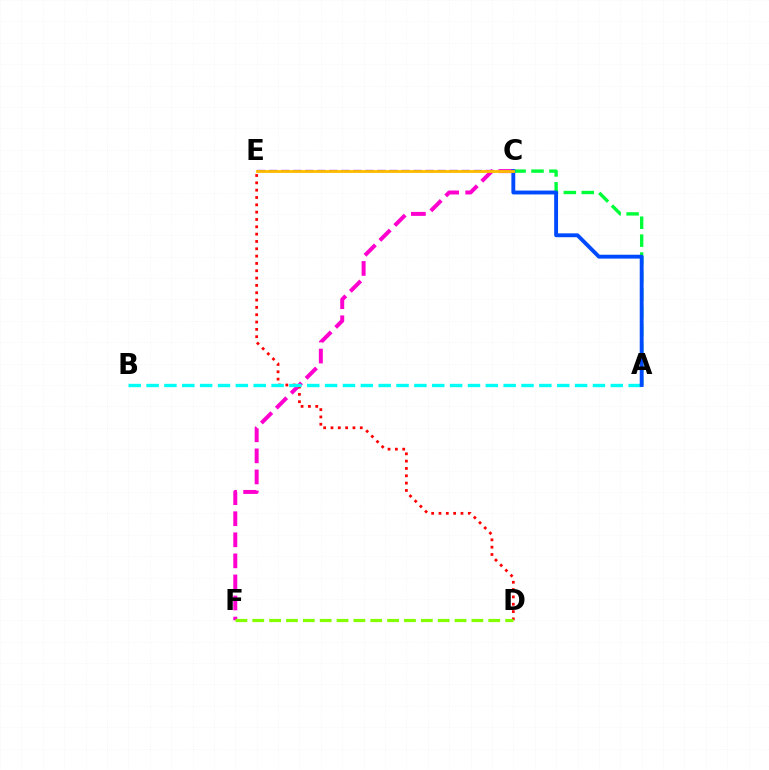{('C', 'E'): [{'color': '#7200ff', 'line_style': 'dashed', 'thickness': 1.63}, {'color': '#ffbd00', 'line_style': 'solid', 'thickness': 2.04}], ('A', 'C'): [{'color': '#00ff39', 'line_style': 'dashed', 'thickness': 2.43}, {'color': '#004bff', 'line_style': 'solid', 'thickness': 2.79}], ('C', 'F'): [{'color': '#ff00cf', 'line_style': 'dashed', 'thickness': 2.86}], ('D', 'E'): [{'color': '#ff0000', 'line_style': 'dotted', 'thickness': 1.99}], ('A', 'B'): [{'color': '#00fff6', 'line_style': 'dashed', 'thickness': 2.43}], ('D', 'F'): [{'color': '#84ff00', 'line_style': 'dashed', 'thickness': 2.29}]}